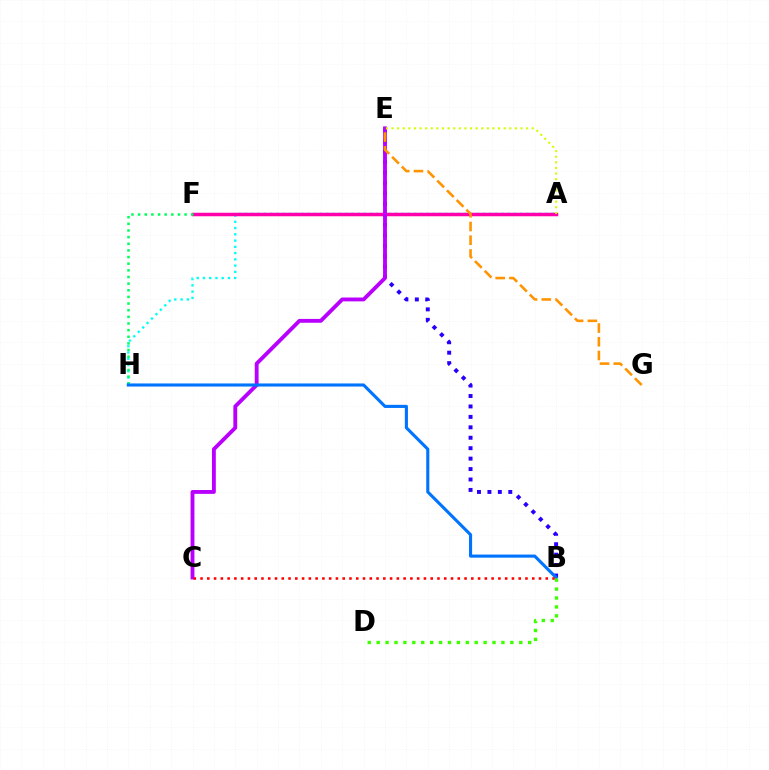{('B', 'E'): [{'color': '#2500ff', 'line_style': 'dotted', 'thickness': 2.84}], ('A', 'H'): [{'color': '#00fff6', 'line_style': 'dotted', 'thickness': 1.7}], ('A', 'F'): [{'color': '#ff00ac', 'line_style': 'solid', 'thickness': 2.52}], ('C', 'E'): [{'color': '#b900ff', 'line_style': 'solid', 'thickness': 2.77}], ('F', 'H'): [{'color': '#00ff5c', 'line_style': 'dotted', 'thickness': 1.81}], ('B', 'H'): [{'color': '#0074ff', 'line_style': 'solid', 'thickness': 2.23}], ('A', 'E'): [{'color': '#d1ff00', 'line_style': 'dotted', 'thickness': 1.52}], ('B', 'C'): [{'color': '#ff0000', 'line_style': 'dotted', 'thickness': 1.84}], ('E', 'G'): [{'color': '#ff9400', 'line_style': 'dashed', 'thickness': 1.87}], ('B', 'D'): [{'color': '#3dff00', 'line_style': 'dotted', 'thickness': 2.42}]}